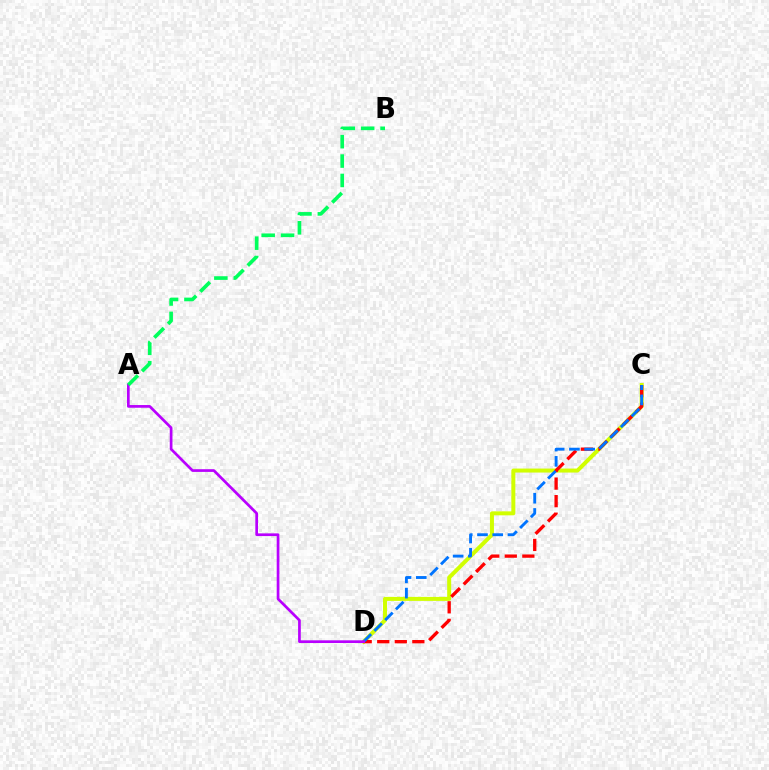{('C', 'D'): [{'color': '#d1ff00', 'line_style': 'solid', 'thickness': 2.87}, {'color': '#ff0000', 'line_style': 'dashed', 'thickness': 2.38}, {'color': '#0074ff', 'line_style': 'dashed', 'thickness': 2.07}], ('A', 'D'): [{'color': '#b900ff', 'line_style': 'solid', 'thickness': 1.94}], ('A', 'B'): [{'color': '#00ff5c', 'line_style': 'dashed', 'thickness': 2.63}]}